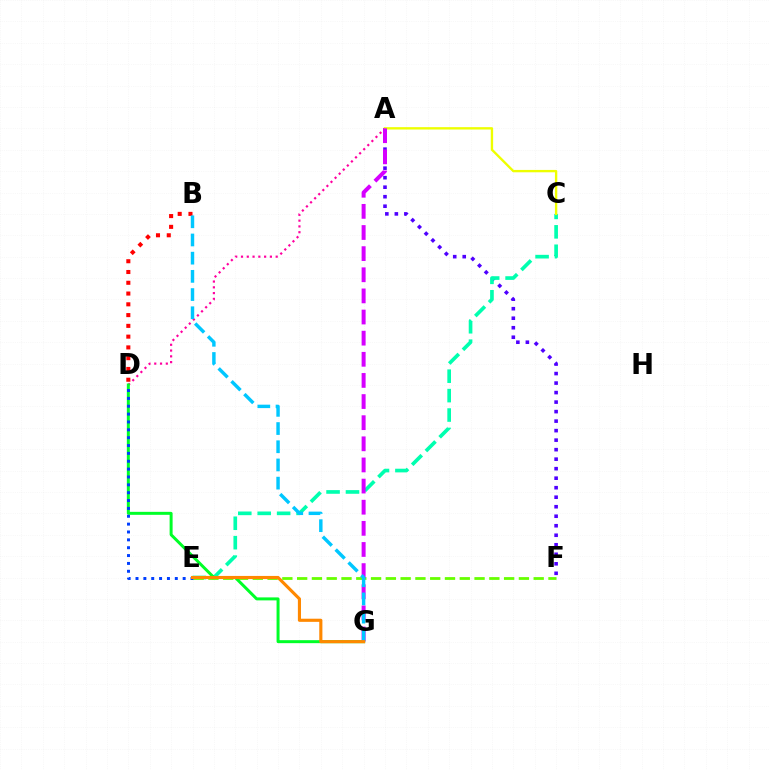{('A', 'F'): [{'color': '#4f00ff', 'line_style': 'dotted', 'thickness': 2.58}], ('A', 'D'): [{'color': '#ff00a0', 'line_style': 'dotted', 'thickness': 1.57}], ('C', 'E'): [{'color': '#00ffaf', 'line_style': 'dashed', 'thickness': 2.64}], ('A', 'C'): [{'color': '#eeff00', 'line_style': 'solid', 'thickness': 1.7}], ('E', 'F'): [{'color': '#66ff00', 'line_style': 'dashed', 'thickness': 2.01}], ('D', 'G'): [{'color': '#00ff27', 'line_style': 'solid', 'thickness': 2.15}], ('B', 'D'): [{'color': '#ff0000', 'line_style': 'dotted', 'thickness': 2.93}], ('A', 'G'): [{'color': '#d600ff', 'line_style': 'dashed', 'thickness': 2.87}], ('B', 'G'): [{'color': '#00c7ff', 'line_style': 'dashed', 'thickness': 2.47}], ('D', 'E'): [{'color': '#003fff', 'line_style': 'dotted', 'thickness': 2.14}], ('E', 'G'): [{'color': '#ff8800', 'line_style': 'solid', 'thickness': 2.25}]}